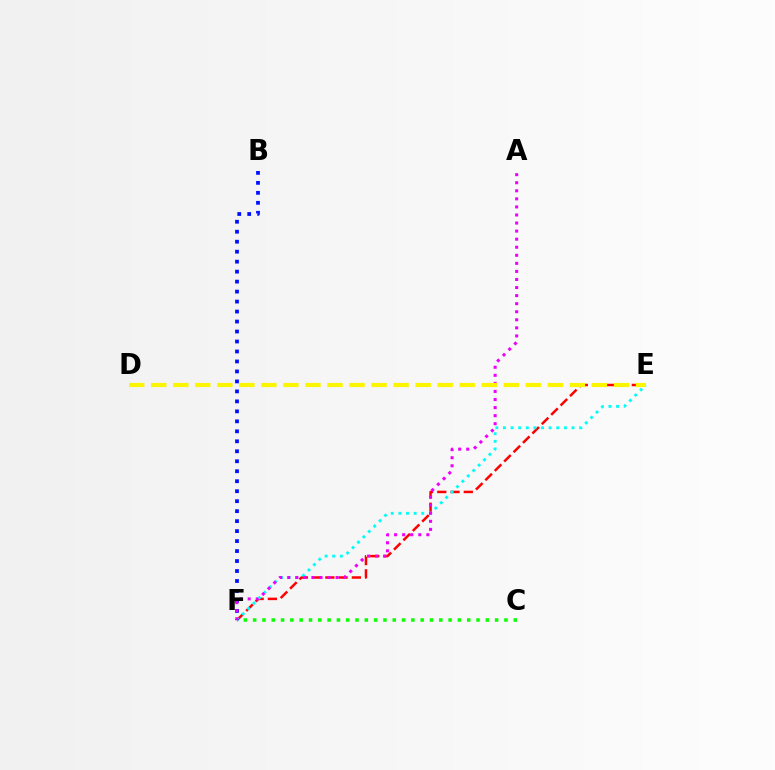{('C', 'F'): [{'color': '#08ff00', 'line_style': 'dotted', 'thickness': 2.53}], ('E', 'F'): [{'color': '#ff0000', 'line_style': 'dashed', 'thickness': 1.8}, {'color': '#00fff6', 'line_style': 'dotted', 'thickness': 2.07}], ('B', 'F'): [{'color': '#0010ff', 'line_style': 'dotted', 'thickness': 2.71}], ('A', 'F'): [{'color': '#ee00ff', 'line_style': 'dotted', 'thickness': 2.19}], ('D', 'E'): [{'color': '#fcf500', 'line_style': 'dashed', 'thickness': 2.99}]}